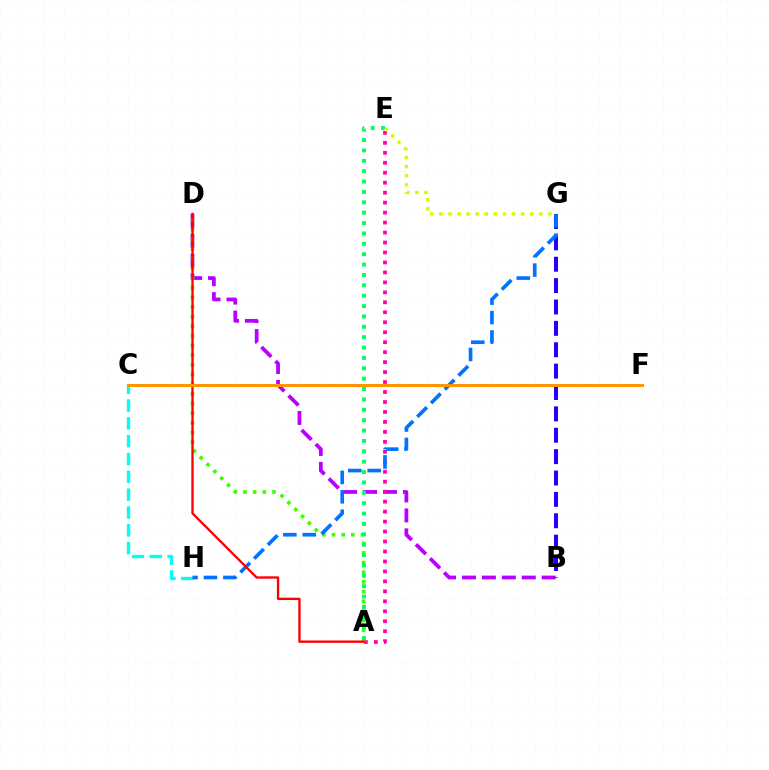{('C', 'H'): [{'color': '#00fff6', 'line_style': 'dashed', 'thickness': 2.42}], ('B', 'D'): [{'color': '#b900ff', 'line_style': 'dashed', 'thickness': 2.71}], ('A', 'E'): [{'color': '#ff00ac', 'line_style': 'dotted', 'thickness': 2.71}, {'color': '#00ff5c', 'line_style': 'dotted', 'thickness': 2.82}], ('A', 'D'): [{'color': '#3dff00', 'line_style': 'dotted', 'thickness': 2.62}, {'color': '#ff0000', 'line_style': 'solid', 'thickness': 1.69}], ('B', 'G'): [{'color': '#2500ff', 'line_style': 'dashed', 'thickness': 2.9}], ('G', 'H'): [{'color': '#0074ff', 'line_style': 'dashed', 'thickness': 2.64}], ('E', 'G'): [{'color': '#d1ff00', 'line_style': 'dotted', 'thickness': 2.47}], ('C', 'F'): [{'color': '#ff9400', 'line_style': 'solid', 'thickness': 2.14}]}